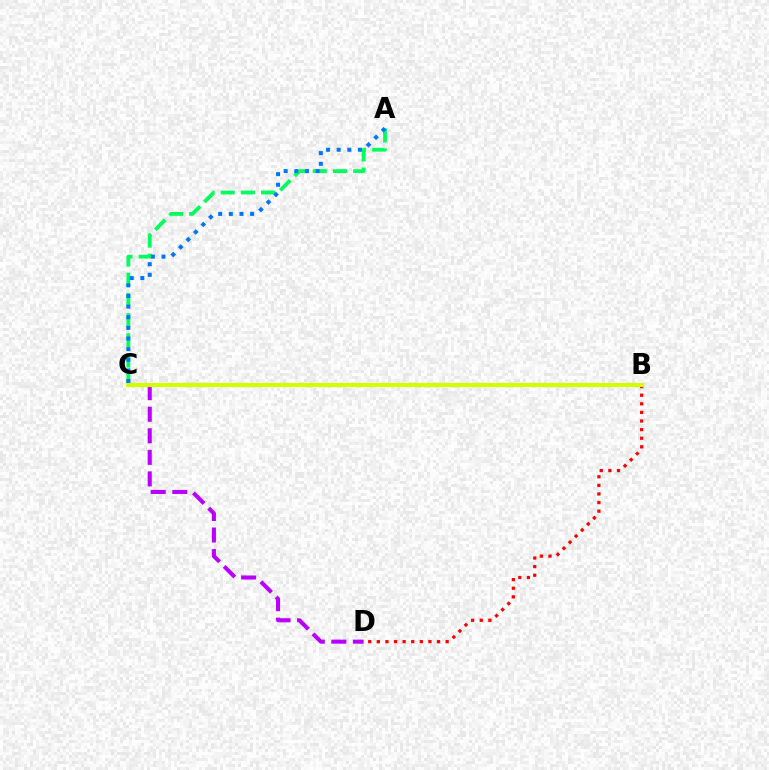{('A', 'C'): [{'color': '#00ff5c', 'line_style': 'dashed', 'thickness': 2.74}, {'color': '#0074ff', 'line_style': 'dotted', 'thickness': 2.89}], ('C', 'D'): [{'color': '#b900ff', 'line_style': 'dashed', 'thickness': 2.93}], ('B', 'D'): [{'color': '#ff0000', 'line_style': 'dotted', 'thickness': 2.34}], ('B', 'C'): [{'color': '#d1ff00', 'line_style': 'solid', 'thickness': 2.97}]}